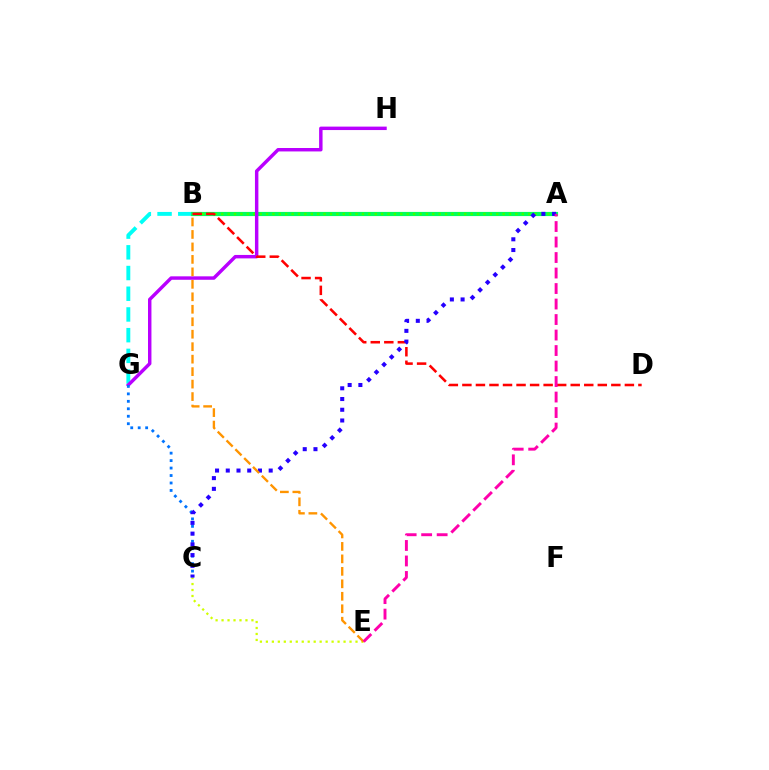{('B', 'G'): [{'color': '#00fff6', 'line_style': 'dashed', 'thickness': 2.81}], ('A', 'B'): [{'color': '#00ff5c', 'line_style': 'solid', 'thickness': 3.0}, {'color': '#3dff00', 'line_style': 'dotted', 'thickness': 1.74}], ('C', 'E'): [{'color': '#d1ff00', 'line_style': 'dotted', 'thickness': 1.62}], ('G', 'H'): [{'color': '#b900ff', 'line_style': 'solid', 'thickness': 2.48}], ('C', 'G'): [{'color': '#0074ff', 'line_style': 'dotted', 'thickness': 2.03}], ('B', 'D'): [{'color': '#ff0000', 'line_style': 'dashed', 'thickness': 1.84}], ('A', 'C'): [{'color': '#2500ff', 'line_style': 'dotted', 'thickness': 2.91}], ('B', 'E'): [{'color': '#ff9400', 'line_style': 'dashed', 'thickness': 1.69}], ('A', 'E'): [{'color': '#ff00ac', 'line_style': 'dashed', 'thickness': 2.11}]}